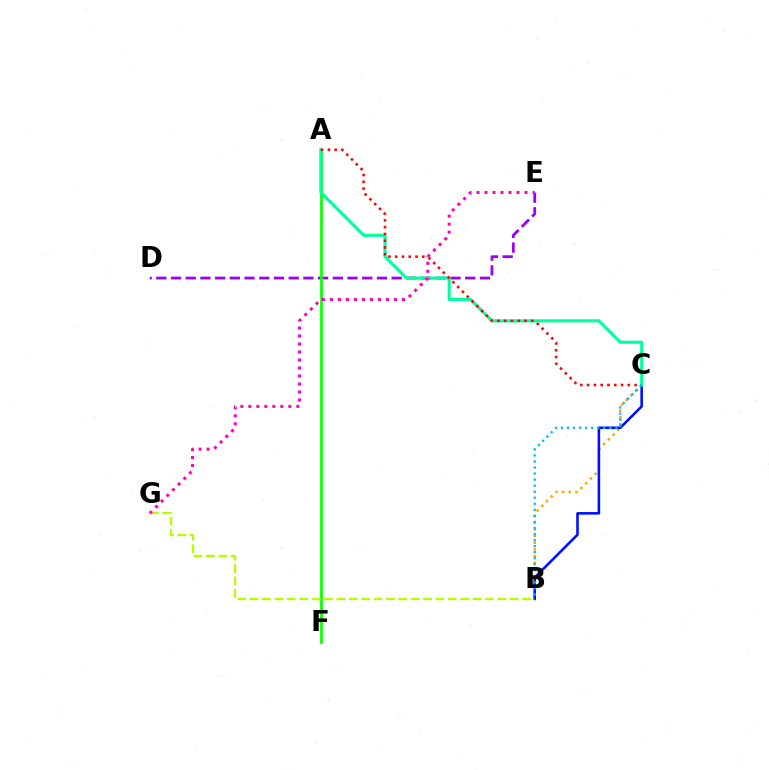{('D', 'E'): [{'color': '#9b00ff', 'line_style': 'dashed', 'thickness': 2.0}], ('A', 'F'): [{'color': '#08ff00', 'line_style': 'solid', 'thickness': 1.96}], ('B', 'C'): [{'color': '#ffa500', 'line_style': 'dotted', 'thickness': 1.81}, {'color': '#0010ff', 'line_style': 'solid', 'thickness': 1.87}, {'color': '#00b5ff', 'line_style': 'dotted', 'thickness': 1.64}], ('B', 'G'): [{'color': '#b3ff00', 'line_style': 'dashed', 'thickness': 1.68}], ('A', 'C'): [{'color': '#00ff9d', 'line_style': 'solid', 'thickness': 2.21}, {'color': '#ff0000', 'line_style': 'dotted', 'thickness': 1.84}], ('E', 'G'): [{'color': '#ff00bd', 'line_style': 'dotted', 'thickness': 2.17}]}